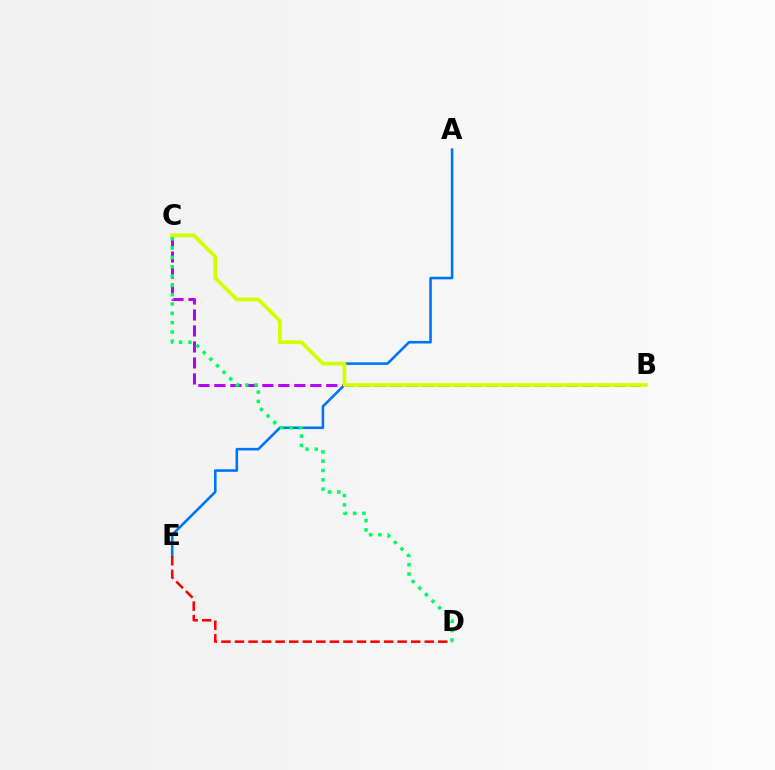{('A', 'E'): [{'color': '#0074ff', 'line_style': 'solid', 'thickness': 1.87}], ('B', 'C'): [{'color': '#b900ff', 'line_style': 'dashed', 'thickness': 2.17}, {'color': '#d1ff00', 'line_style': 'solid', 'thickness': 2.69}], ('D', 'E'): [{'color': '#ff0000', 'line_style': 'dashed', 'thickness': 1.84}], ('C', 'D'): [{'color': '#00ff5c', 'line_style': 'dotted', 'thickness': 2.53}]}